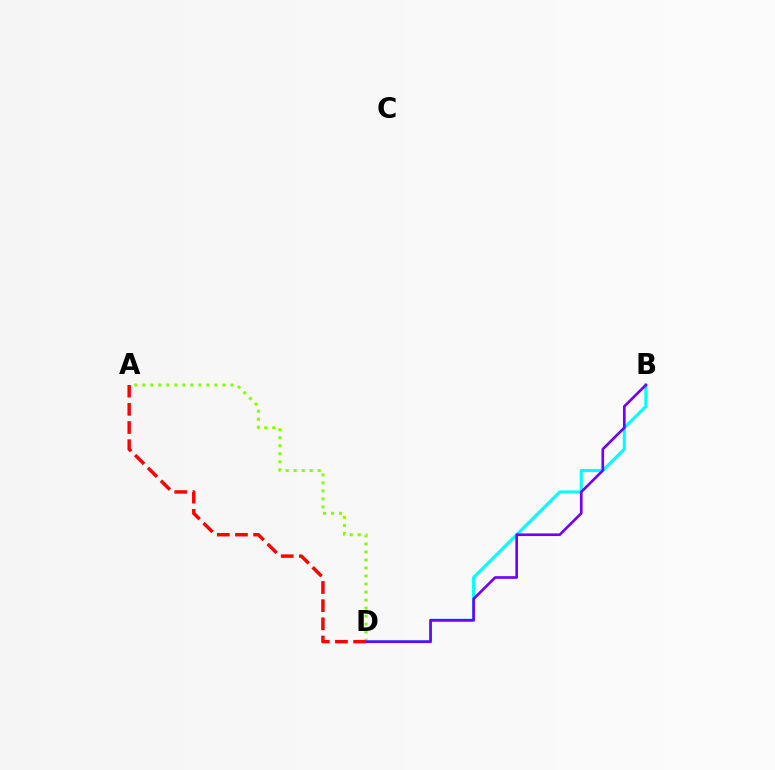{('A', 'D'): [{'color': '#84ff00', 'line_style': 'dotted', 'thickness': 2.18}, {'color': '#ff0000', 'line_style': 'dashed', 'thickness': 2.47}], ('B', 'D'): [{'color': '#00fff6', 'line_style': 'solid', 'thickness': 2.21}, {'color': '#7200ff', 'line_style': 'solid', 'thickness': 1.91}]}